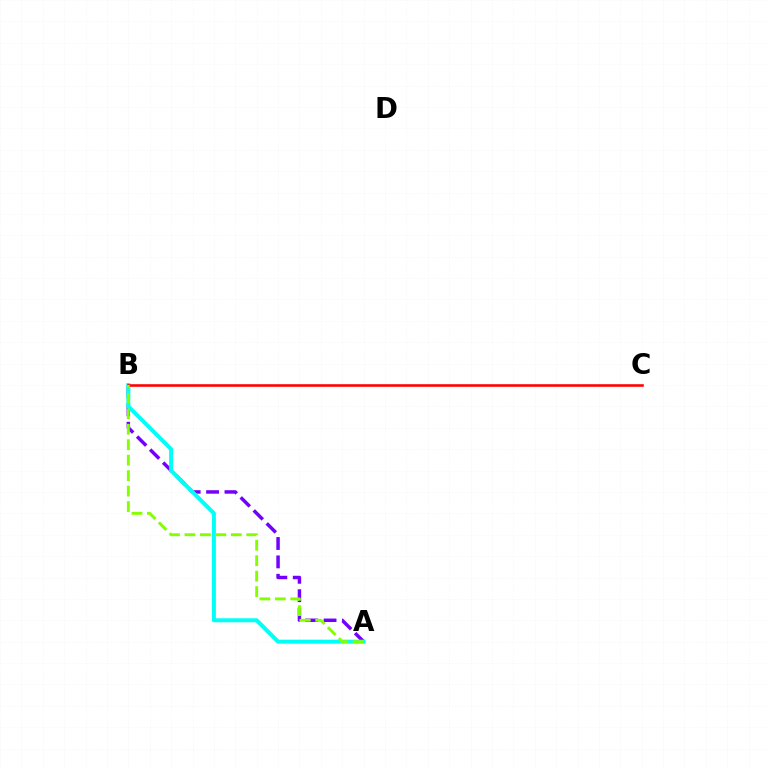{('A', 'B'): [{'color': '#7200ff', 'line_style': 'dashed', 'thickness': 2.5}, {'color': '#00fff6', 'line_style': 'solid', 'thickness': 2.87}, {'color': '#84ff00', 'line_style': 'dashed', 'thickness': 2.1}], ('B', 'C'): [{'color': '#ff0000', 'line_style': 'solid', 'thickness': 1.86}]}